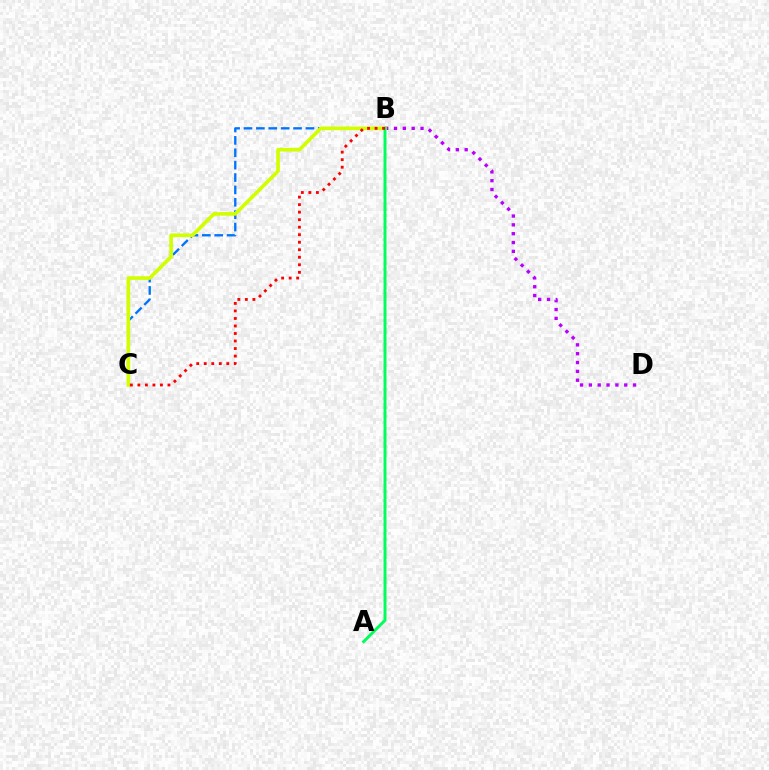{('B', 'D'): [{'color': '#b900ff', 'line_style': 'dotted', 'thickness': 2.4}], ('B', 'C'): [{'color': '#0074ff', 'line_style': 'dashed', 'thickness': 1.68}, {'color': '#d1ff00', 'line_style': 'solid', 'thickness': 2.62}, {'color': '#ff0000', 'line_style': 'dotted', 'thickness': 2.04}], ('A', 'B'): [{'color': '#00ff5c', 'line_style': 'solid', 'thickness': 2.12}]}